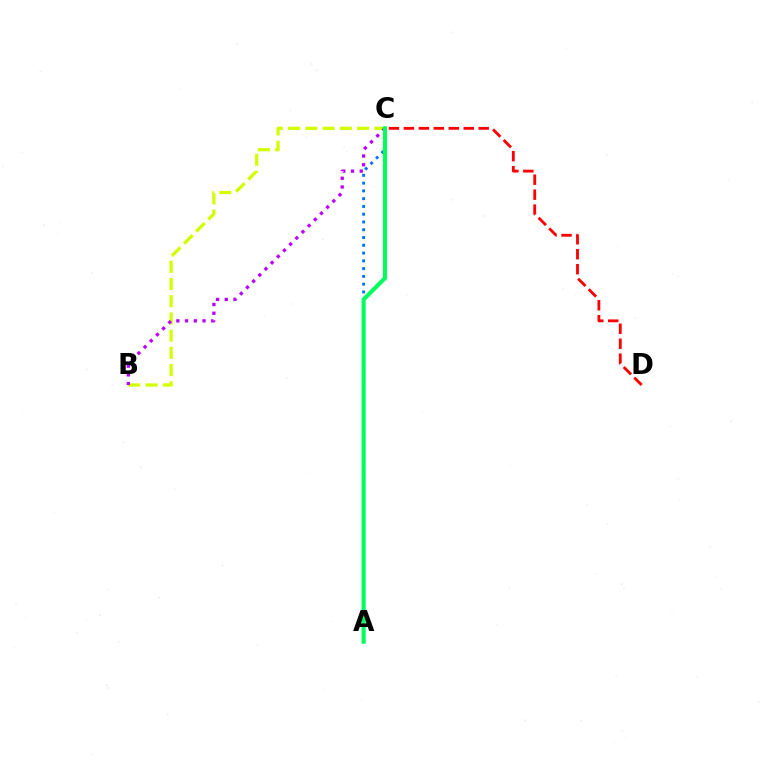{('B', 'C'): [{'color': '#d1ff00', 'line_style': 'dashed', 'thickness': 2.34}, {'color': '#b900ff', 'line_style': 'dotted', 'thickness': 2.37}], ('A', 'C'): [{'color': '#0074ff', 'line_style': 'dotted', 'thickness': 2.11}, {'color': '#00ff5c', 'line_style': 'solid', 'thickness': 2.97}], ('C', 'D'): [{'color': '#ff0000', 'line_style': 'dashed', 'thickness': 2.03}]}